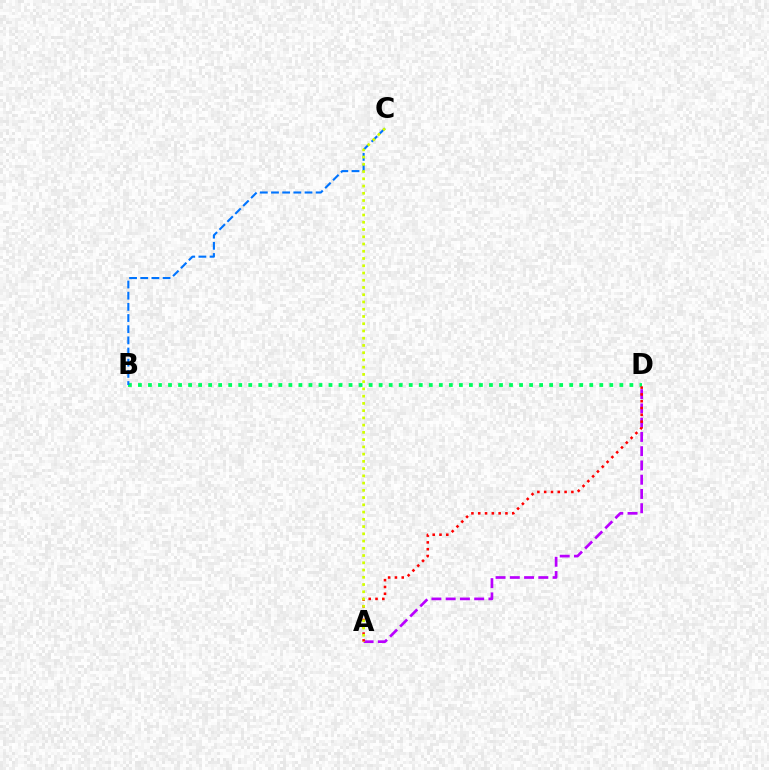{('A', 'D'): [{'color': '#b900ff', 'line_style': 'dashed', 'thickness': 1.94}, {'color': '#ff0000', 'line_style': 'dotted', 'thickness': 1.85}], ('B', 'D'): [{'color': '#00ff5c', 'line_style': 'dotted', 'thickness': 2.73}], ('B', 'C'): [{'color': '#0074ff', 'line_style': 'dashed', 'thickness': 1.52}], ('A', 'C'): [{'color': '#d1ff00', 'line_style': 'dotted', 'thickness': 1.97}]}